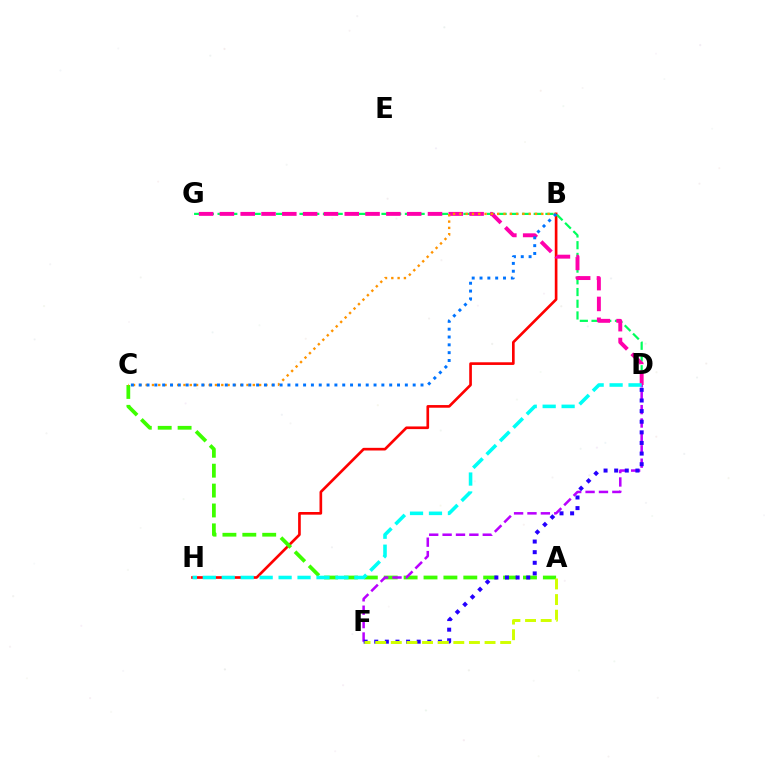{('B', 'H'): [{'color': '#ff0000', 'line_style': 'solid', 'thickness': 1.92}], ('A', 'C'): [{'color': '#3dff00', 'line_style': 'dashed', 'thickness': 2.7}], ('D', 'F'): [{'color': '#b900ff', 'line_style': 'dashed', 'thickness': 1.82}, {'color': '#2500ff', 'line_style': 'dotted', 'thickness': 2.88}], ('D', 'G'): [{'color': '#00ff5c', 'line_style': 'dashed', 'thickness': 1.59}, {'color': '#ff00ac', 'line_style': 'dashed', 'thickness': 2.83}], ('B', 'C'): [{'color': '#ff9400', 'line_style': 'dotted', 'thickness': 1.71}, {'color': '#0074ff', 'line_style': 'dotted', 'thickness': 2.13}], ('A', 'F'): [{'color': '#d1ff00', 'line_style': 'dashed', 'thickness': 2.12}], ('D', 'H'): [{'color': '#00fff6', 'line_style': 'dashed', 'thickness': 2.57}]}